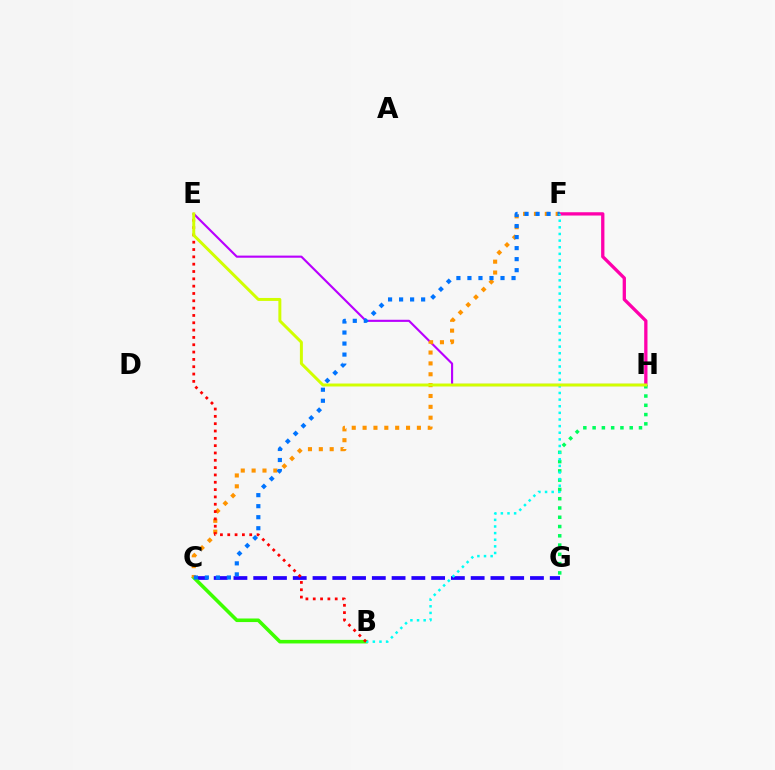{('E', 'H'): [{'color': '#b900ff', 'line_style': 'solid', 'thickness': 1.53}, {'color': '#d1ff00', 'line_style': 'solid', 'thickness': 2.13}], ('C', 'G'): [{'color': '#2500ff', 'line_style': 'dashed', 'thickness': 2.69}], ('B', 'C'): [{'color': '#3dff00', 'line_style': 'solid', 'thickness': 2.57}], ('F', 'H'): [{'color': '#ff00ac', 'line_style': 'solid', 'thickness': 2.37}], ('C', 'F'): [{'color': '#ff9400', 'line_style': 'dotted', 'thickness': 2.95}, {'color': '#0074ff', 'line_style': 'dotted', 'thickness': 3.0}], ('G', 'H'): [{'color': '#00ff5c', 'line_style': 'dotted', 'thickness': 2.52}], ('B', 'F'): [{'color': '#00fff6', 'line_style': 'dotted', 'thickness': 1.8}], ('B', 'E'): [{'color': '#ff0000', 'line_style': 'dotted', 'thickness': 1.99}]}